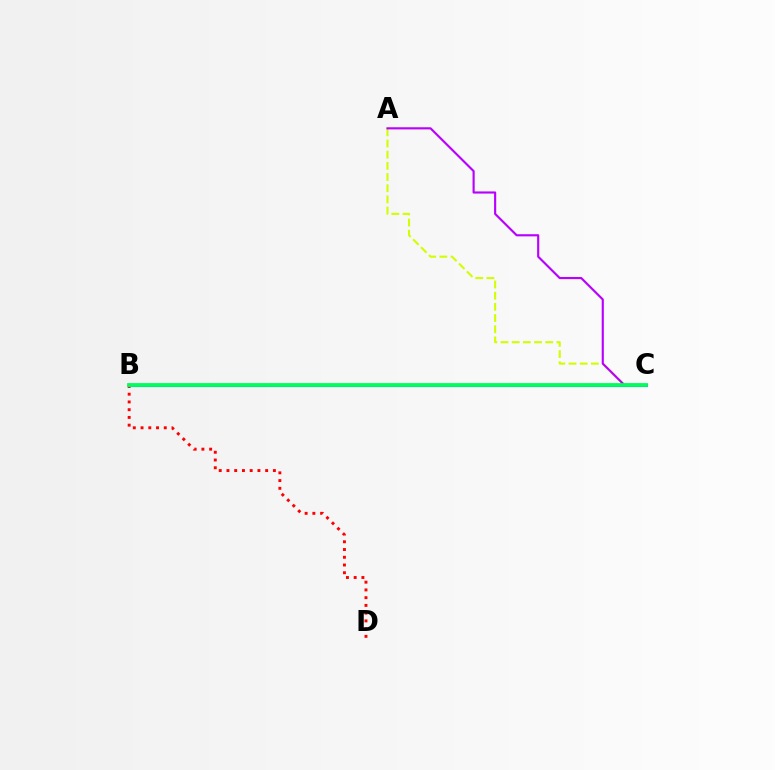{('B', 'D'): [{'color': '#ff0000', 'line_style': 'dotted', 'thickness': 2.1}], ('B', 'C'): [{'color': '#0074ff', 'line_style': 'solid', 'thickness': 2.24}, {'color': '#00ff5c', 'line_style': 'solid', 'thickness': 2.72}], ('A', 'C'): [{'color': '#d1ff00', 'line_style': 'dashed', 'thickness': 1.52}, {'color': '#b900ff', 'line_style': 'solid', 'thickness': 1.54}]}